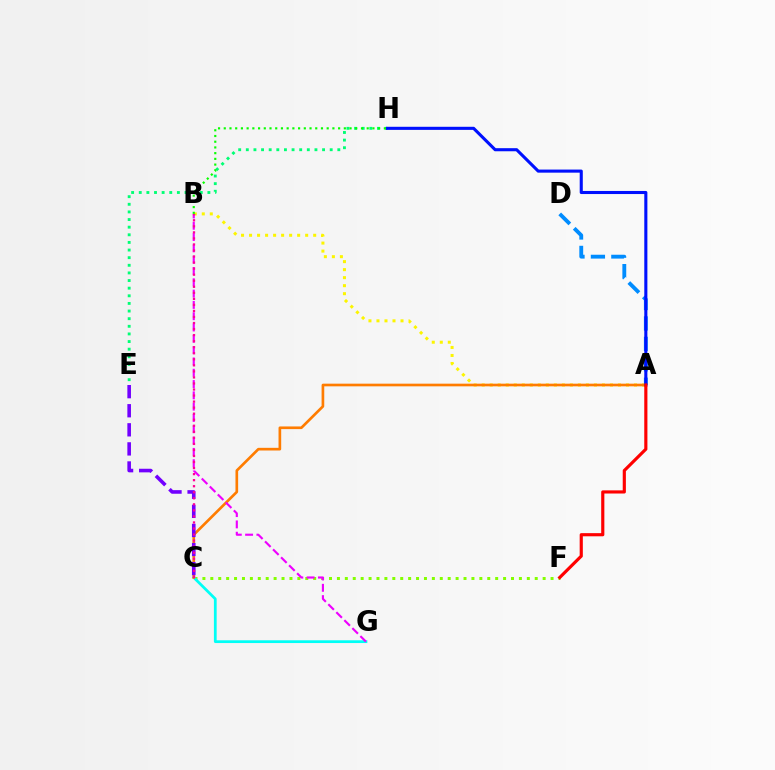{('A', 'B'): [{'color': '#fcf500', 'line_style': 'dotted', 'thickness': 2.18}], ('C', 'F'): [{'color': '#84ff00', 'line_style': 'dotted', 'thickness': 2.15}], ('C', 'G'): [{'color': '#00fff6', 'line_style': 'solid', 'thickness': 1.98}], ('A', 'C'): [{'color': '#ff7c00', 'line_style': 'solid', 'thickness': 1.92}], ('B', 'G'): [{'color': '#ee00ff', 'line_style': 'dashed', 'thickness': 1.54}], ('A', 'D'): [{'color': '#008cff', 'line_style': 'dashed', 'thickness': 2.77}], ('E', 'H'): [{'color': '#00ff74', 'line_style': 'dotted', 'thickness': 2.07}], ('C', 'E'): [{'color': '#7200ff', 'line_style': 'dashed', 'thickness': 2.59}], ('A', 'H'): [{'color': '#0010ff', 'line_style': 'solid', 'thickness': 2.22}], ('B', 'H'): [{'color': '#08ff00', 'line_style': 'dotted', 'thickness': 1.55}], ('A', 'F'): [{'color': '#ff0000', 'line_style': 'solid', 'thickness': 2.27}], ('B', 'C'): [{'color': '#ff0094', 'line_style': 'dotted', 'thickness': 1.64}]}